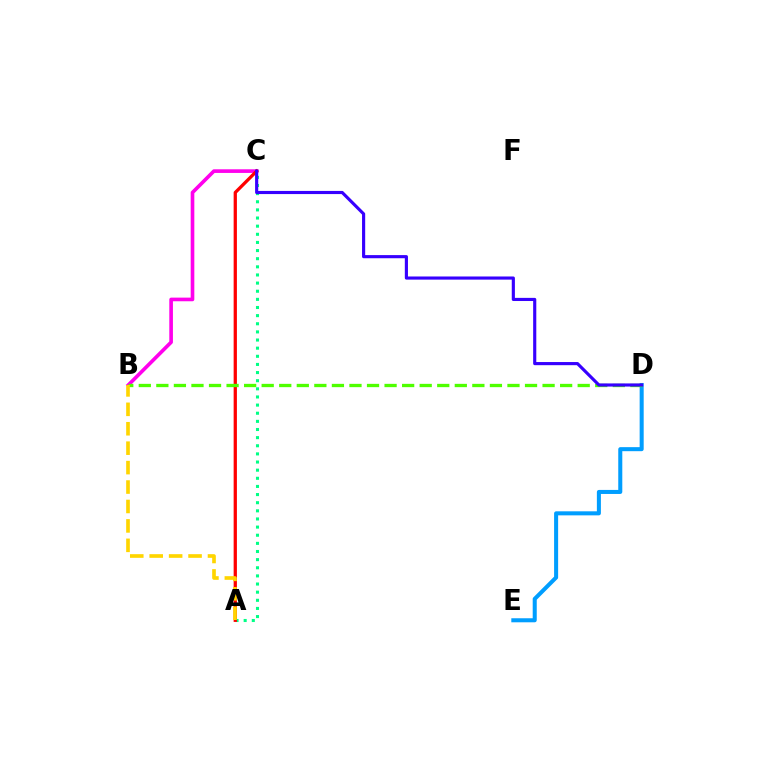{('D', 'E'): [{'color': '#009eff', 'line_style': 'solid', 'thickness': 2.91}], ('A', 'C'): [{'color': '#00ff86', 'line_style': 'dotted', 'thickness': 2.21}, {'color': '#ff0000', 'line_style': 'solid', 'thickness': 2.35}], ('B', 'C'): [{'color': '#ff00ed', 'line_style': 'solid', 'thickness': 2.62}], ('B', 'D'): [{'color': '#4fff00', 'line_style': 'dashed', 'thickness': 2.38}], ('C', 'D'): [{'color': '#3700ff', 'line_style': 'solid', 'thickness': 2.26}], ('A', 'B'): [{'color': '#ffd500', 'line_style': 'dashed', 'thickness': 2.64}]}